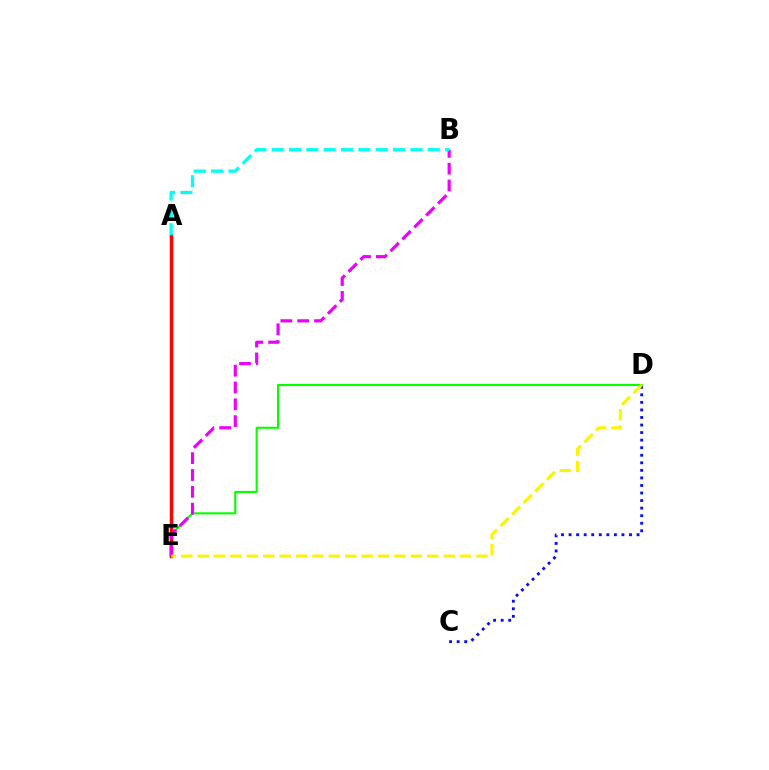{('D', 'E'): [{'color': '#08ff00', 'line_style': 'solid', 'thickness': 1.52}, {'color': '#fcf500', 'line_style': 'dashed', 'thickness': 2.23}], ('C', 'D'): [{'color': '#0010ff', 'line_style': 'dotted', 'thickness': 2.05}], ('A', 'E'): [{'color': '#ff0000', 'line_style': 'solid', 'thickness': 2.51}], ('B', 'E'): [{'color': '#ee00ff', 'line_style': 'dashed', 'thickness': 2.29}], ('A', 'B'): [{'color': '#00fff6', 'line_style': 'dashed', 'thickness': 2.36}]}